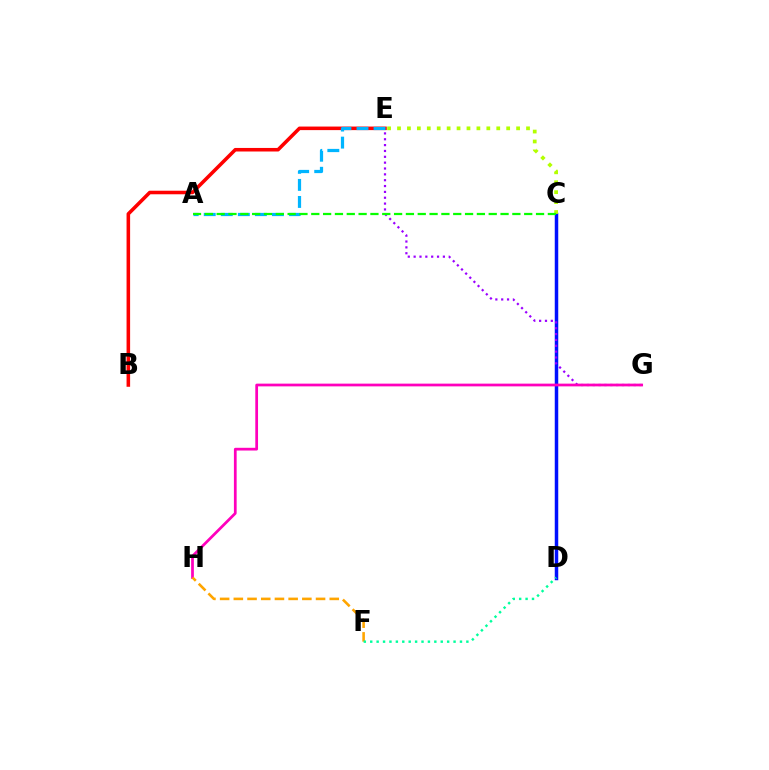{('C', 'D'): [{'color': '#0010ff', 'line_style': 'solid', 'thickness': 2.51}], ('E', 'G'): [{'color': '#9b00ff', 'line_style': 'dotted', 'thickness': 1.59}], ('C', 'E'): [{'color': '#b3ff00', 'line_style': 'dotted', 'thickness': 2.7}], ('G', 'H'): [{'color': '#ff00bd', 'line_style': 'solid', 'thickness': 1.97}], ('F', 'H'): [{'color': '#ffa500', 'line_style': 'dashed', 'thickness': 1.86}], ('D', 'F'): [{'color': '#00ff9d', 'line_style': 'dotted', 'thickness': 1.74}], ('B', 'E'): [{'color': '#ff0000', 'line_style': 'solid', 'thickness': 2.56}], ('A', 'E'): [{'color': '#00b5ff', 'line_style': 'dashed', 'thickness': 2.32}], ('A', 'C'): [{'color': '#08ff00', 'line_style': 'dashed', 'thickness': 1.61}]}